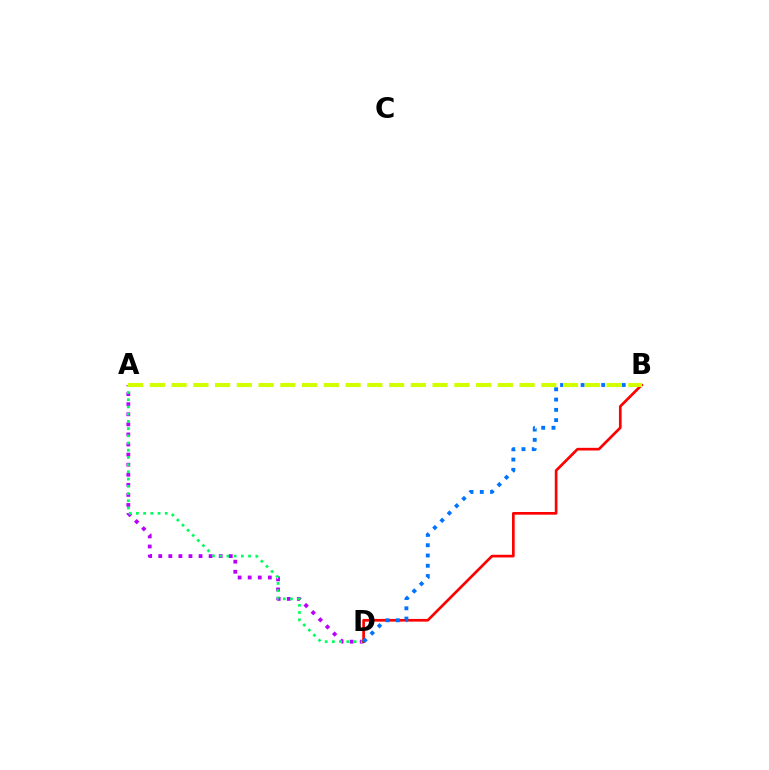{('A', 'D'): [{'color': '#b900ff', 'line_style': 'dotted', 'thickness': 2.74}, {'color': '#00ff5c', 'line_style': 'dotted', 'thickness': 1.96}], ('B', 'D'): [{'color': '#ff0000', 'line_style': 'solid', 'thickness': 1.93}, {'color': '#0074ff', 'line_style': 'dotted', 'thickness': 2.79}], ('A', 'B'): [{'color': '#d1ff00', 'line_style': 'dashed', 'thickness': 2.95}]}